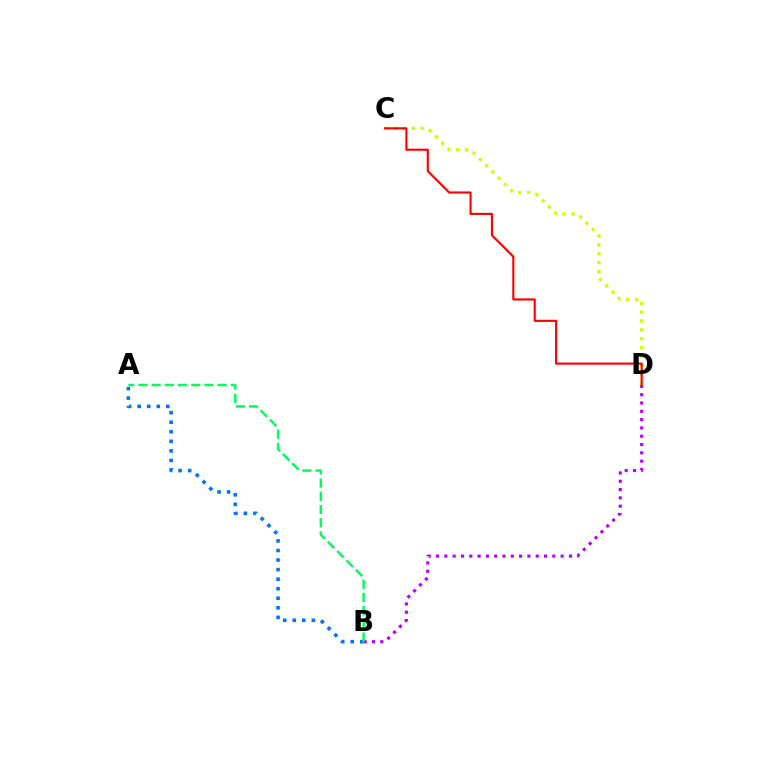{('C', 'D'): [{'color': '#d1ff00', 'line_style': 'dotted', 'thickness': 2.41}, {'color': '#ff0000', 'line_style': 'solid', 'thickness': 1.54}], ('A', 'B'): [{'color': '#0074ff', 'line_style': 'dotted', 'thickness': 2.6}, {'color': '#00ff5c', 'line_style': 'dashed', 'thickness': 1.79}], ('B', 'D'): [{'color': '#b900ff', 'line_style': 'dotted', 'thickness': 2.26}]}